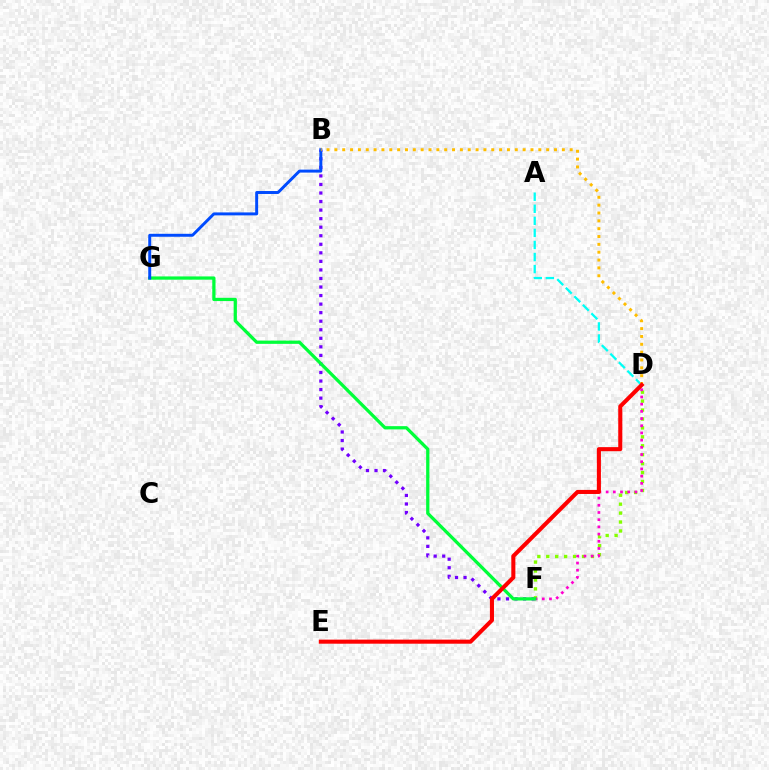{('B', 'F'): [{'color': '#7200ff', 'line_style': 'dotted', 'thickness': 2.32}], ('D', 'F'): [{'color': '#84ff00', 'line_style': 'dotted', 'thickness': 2.43}, {'color': '#ff00cf', 'line_style': 'dotted', 'thickness': 1.95}], ('F', 'G'): [{'color': '#00ff39', 'line_style': 'solid', 'thickness': 2.34}], ('A', 'D'): [{'color': '#00fff6', 'line_style': 'dashed', 'thickness': 1.64}], ('B', 'G'): [{'color': '#004bff', 'line_style': 'solid', 'thickness': 2.13}], ('B', 'D'): [{'color': '#ffbd00', 'line_style': 'dotted', 'thickness': 2.13}], ('D', 'E'): [{'color': '#ff0000', 'line_style': 'solid', 'thickness': 2.93}]}